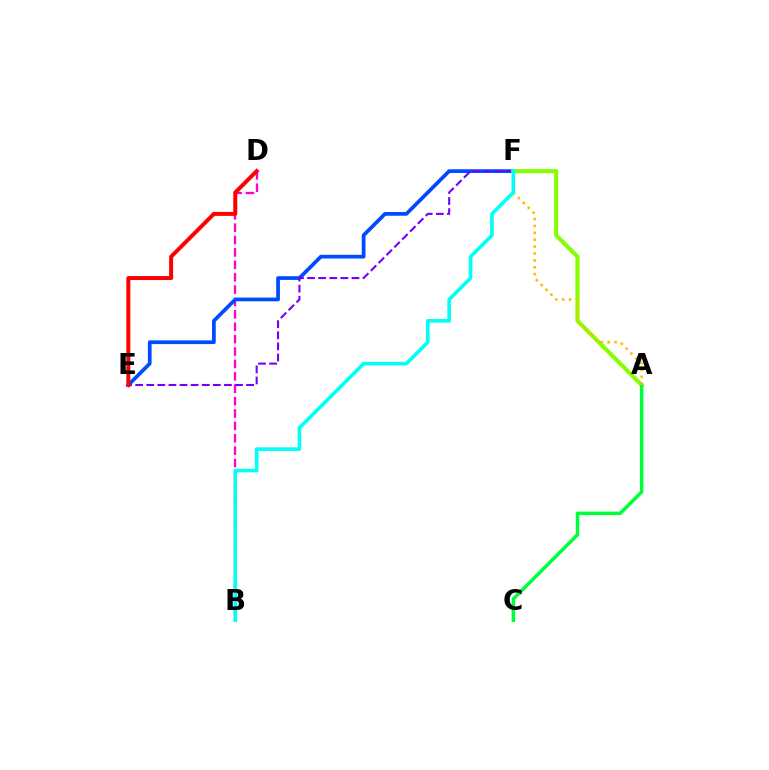{('B', 'D'): [{'color': '#ff00cf', 'line_style': 'dashed', 'thickness': 1.68}], ('E', 'F'): [{'color': '#004bff', 'line_style': 'solid', 'thickness': 2.69}, {'color': '#7200ff', 'line_style': 'dashed', 'thickness': 1.51}], ('D', 'E'): [{'color': '#ff0000', 'line_style': 'solid', 'thickness': 2.87}], ('A', 'F'): [{'color': '#84ff00', 'line_style': 'solid', 'thickness': 2.96}, {'color': '#ffbd00', 'line_style': 'dotted', 'thickness': 1.87}], ('A', 'C'): [{'color': '#00ff39', 'line_style': 'solid', 'thickness': 2.52}], ('B', 'F'): [{'color': '#00fff6', 'line_style': 'solid', 'thickness': 2.59}]}